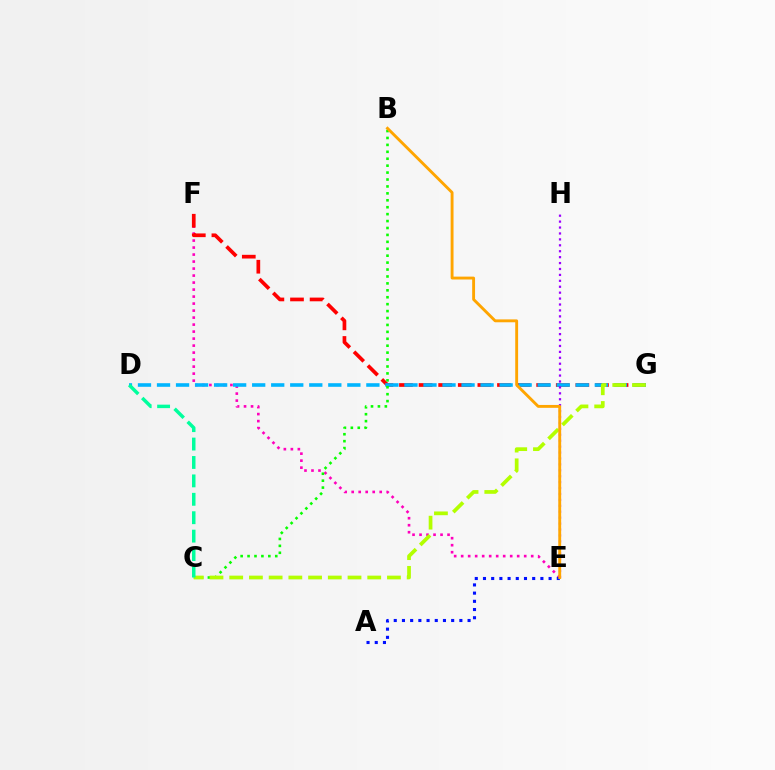{('E', 'F'): [{'color': '#ff00bd', 'line_style': 'dotted', 'thickness': 1.9}], ('F', 'G'): [{'color': '#ff0000', 'line_style': 'dashed', 'thickness': 2.66}], ('D', 'G'): [{'color': '#00b5ff', 'line_style': 'dashed', 'thickness': 2.59}], ('A', 'E'): [{'color': '#0010ff', 'line_style': 'dotted', 'thickness': 2.23}], ('E', 'H'): [{'color': '#9b00ff', 'line_style': 'dotted', 'thickness': 1.61}], ('B', 'C'): [{'color': '#08ff00', 'line_style': 'dotted', 'thickness': 1.88}], ('C', 'G'): [{'color': '#b3ff00', 'line_style': 'dashed', 'thickness': 2.68}], ('C', 'D'): [{'color': '#00ff9d', 'line_style': 'dashed', 'thickness': 2.5}], ('B', 'E'): [{'color': '#ffa500', 'line_style': 'solid', 'thickness': 2.07}]}